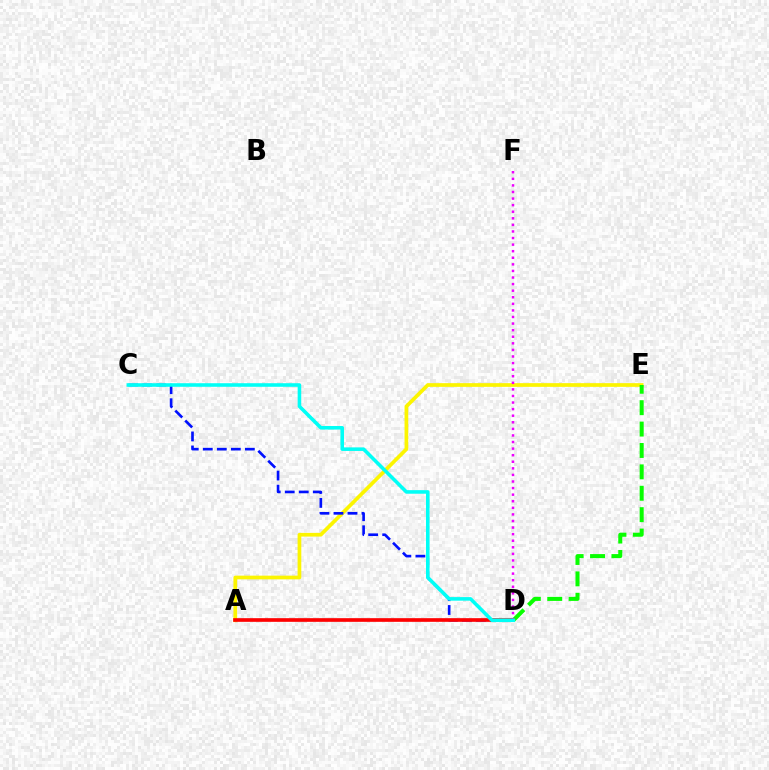{('A', 'E'): [{'color': '#fcf500', 'line_style': 'solid', 'thickness': 2.66}], ('C', 'D'): [{'color': '#0010ff', 'line_style': 'dashed', 'thickness': 1.91}, {'color': '#00fff6', 'line_style': 'solid', 'thickness': 2.57}], ('D', 'E'): [{'color': '#08ff00', 'line_style': 'dashed', 'thickness': 2.91}], ('A', 'D'): [{'color': '#ff0000', 'line_style': 'solid', 'thickness': 2.64}], ('D', 'F'): [{'color': '#ee00ff', 'line_style': 'dotted', 'thickness': 1.79}]}